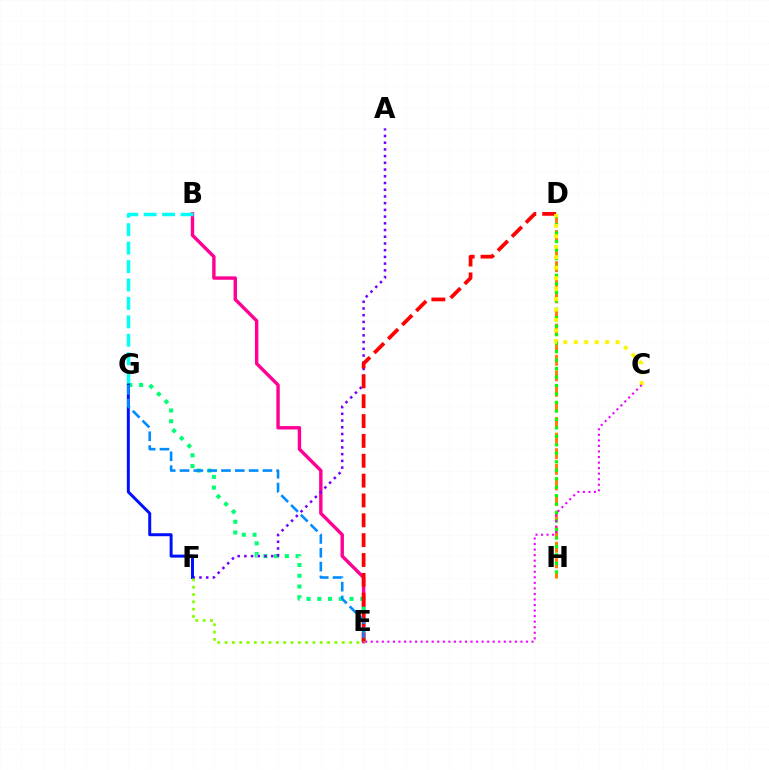{('B', 'E'): [{'color': '#ff0094', 'line_style': 'solid', 'thickness': 2.45}], ('D', 'H'): [{'color': '#ff7c00', 'line_style': 'dashed', 'thickness': 2.12}, {'color': '#08ff00', 'line_style': 'dotted', 'thickness': 2.3}], ('E', 'G'): [{'color': '#00ff74', 'line_style': 'dotted', 'thickness': 2.92}, {'color': '#008cff', 'line_style': 'dashed', 'thickness': 1.88}], ('A', 'F'): [{'color': '#7200ff', 'line_style': 'dotted', 'thickness': 1.83}], ('B', 'G'): [{'color': '#00fff6', 'line_style': 'dashed', 'thickness': 2.5}], ('D', 'E'): [{'color': '#ff0000', 'line_style': 'dashed', 'thickness': 2.7}], ('F', 'G'): [{'color': '#0010ff', 'line_style': 'solid', 'thickness': 2.15}], ('C', 'D'): [{'color': '#fcf500', 'line_style': 'dotted', 'thickness': 2.84}], ('E', 'F'): [{'color': '#84ff00', 'line_style': 'dotted', 'thickness': 1.99}], ('C', 'E'): [{'color': '#ee00ff', 'line_style': 'dotted', 'thickness': 1.51}]}